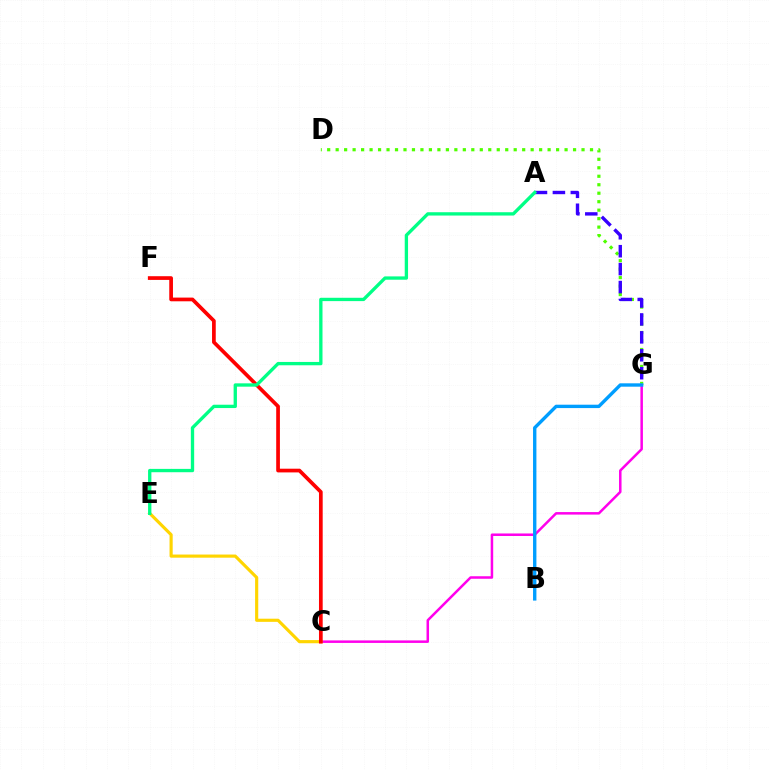{('C', 'G'): [{'color': '#ff00ed', 'line_style': 'solid', 'thickness': 1.81}], ('C', 'E'): [{'color': '#ffd500', 'line_style': 'solid', 'thickness': 2.26}], ('D', 'G'): [{'color': '#4fff00', 'line_style': 'dotted', 'thickness': 2.3}], ('C', 'F'): [{'color': '#ff0000', 'line_style': 'solid', 'thickness': 2.67}], ('B', 'G'): [{'color': '#009eff', 'line_style': 'solid', 'thickness': 2.43}], ('A', 'G'): [{'color': '#3700ff', 'line_style': 'dashed', 'thickness': 2.43}], ('A', 'E'): [{'color': '#00ff86', 'line_style': 'solid', 'thickness': 2.4}]}